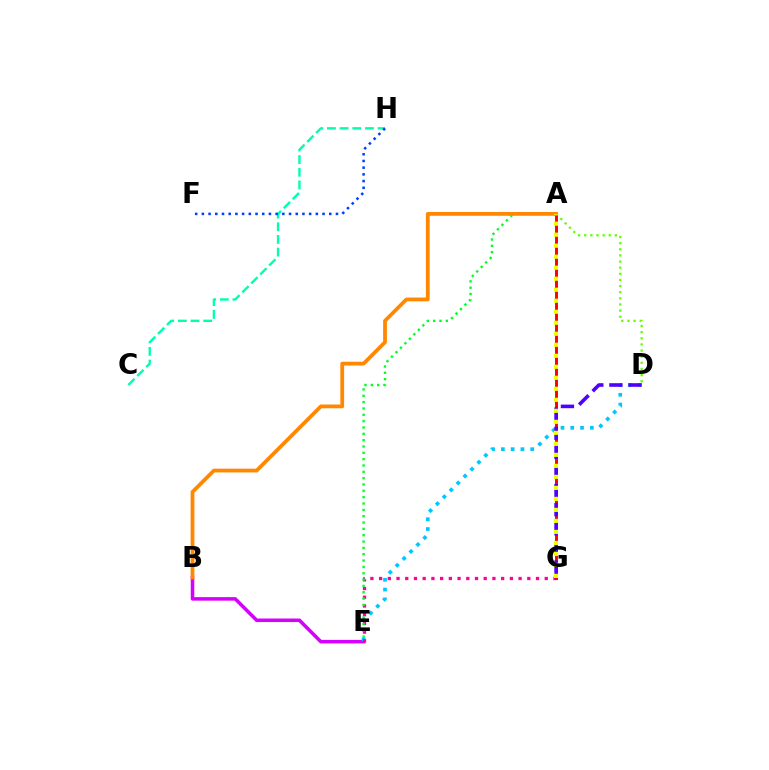{('B', 'E'): [{'color': '#d600ff', 'line_style': 'solid', 'thickness': 2.55}], ('C', 'H'): [{'color': '#00ffaf', 'line_style': 'dashed', 'thickness': 1.72}], ('D', 'E'): [{'color': '#00c7ff', 'line_style': 'dotted', 'thickness': 2.66}], ('A', 'D'): [{'color': '#66ff00', 'line_style': 'dotted', 'thickness': 1.67}], ('E', 'G'): [{'color': '#ff00a0', 'line_style': 'dotted', 'thickness': 2.37}], ('A', 'E'): [{'color': '#00ff27', 'line_style': 'dotted', 'thickness': 1.72}], ('A', 'G'): [{'color': '#ff0000', 'line_style': 'solid', 'thickness': 2.1}, {'color': '#eeff00', 'line_style': 'dotted', 'thickness': 2.99}], ('F', 'H'): [{'color': '#003fff', 'line_style': 'dotted', 'thickness': 1.82}], ('A', 'B'): [{'color': '#ff8800', 'line_style': 'solid', 'thickness': 2.72}], ('D', 'G'): [{'color': '#4f00ff', 'line_style': 'dashed', 'thickness': 2.6}]}